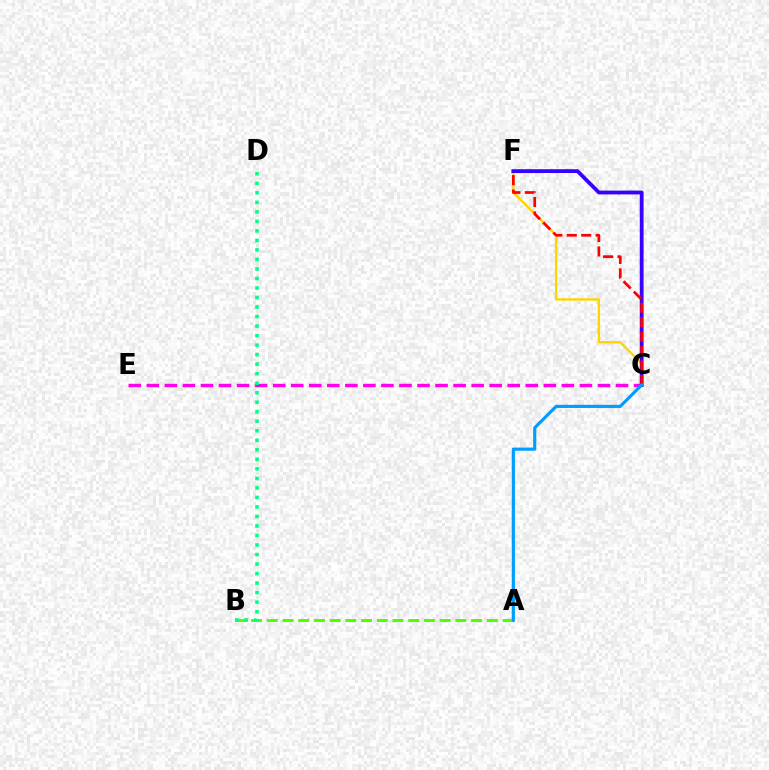{('A', 'B'): [{'color': '#4fff00', 'line_style': 'dashed', 'thickness': 2.13}], ('C', 'F'): [{'color': '#ffd500', 'line_style': 'solid', 'thickness': 1.72}, {'color': '#3700ff', 'line_style': 'solid', 'thickness': 2.73}, {'color': '#ff0000', 'line_style': 'dashed', 'thickness': 1.96}], ('C', 'E'): [{'color': '#ff00ed', 'line_style': 'dashed', 'thickness': 2.45}], ('B', 'D'): [{'color': '#00ff86', 'line_style': 'dotted', 'thickness': 2.59}], ('A', 'C'): [{'color': '#009eff', 'line_style': 'solid', 'thickness': 2.26}]}